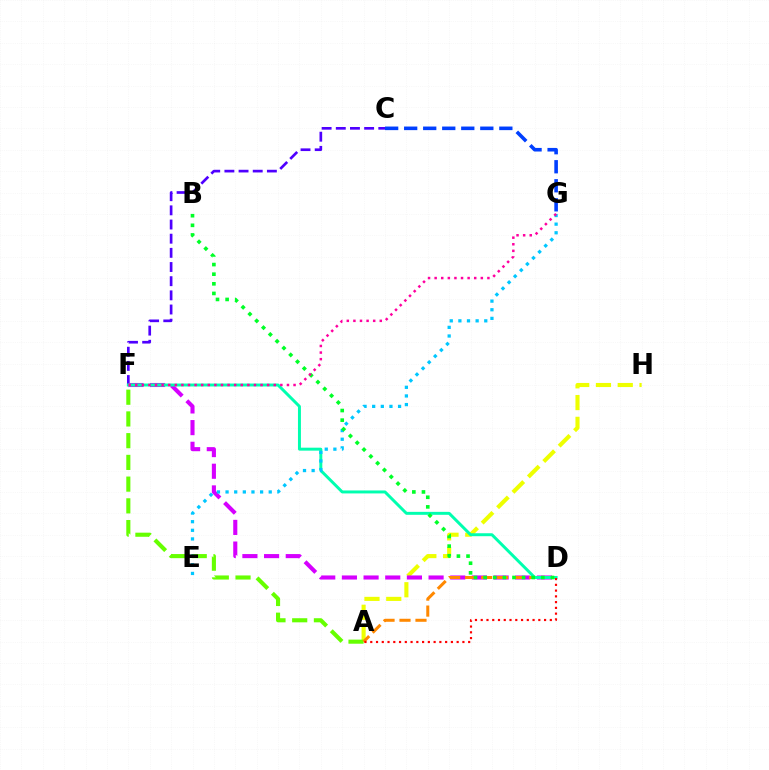{('A', 'H'): [{'color': '#eeff00', 'line_style': 'dashed', 'thickness': 2.96}], ('C', 'F'): [{'color': '#4f00ff', 'line_style': 'dashed', 'thickness': 1.92}], ('D', 'F'): [{'color': '#d600ff', 'line_style': 'dashed', 'thickness': 2.94}, {'color': '#00ffaf', 'line_style': 'solid', 'thickness': 2.13}], ('A', 'F'): [{'color': '#66ff00', 'line_style': 'dashed', 'thickness': 2.95}], ('A', 'D'): [{'color': '#ff8800', 'line_style': 'dashed', 'thickness': 2.17}, {'color': '#ff0000', 'line_style': 'dotted', 'thickness': 1.56}], ('E', 'G'): [{'color': '#00c7ff', 'line_style': 'dotted', 'thickness': 2.34}], ('C', 'G'): [{'color': '#003fff', 'line_style': 'dashed', 'thickness': 2.59}], ('B', 'D'): [{'color': '#00ff27', 'line_style': 'dotted', 'thickness': 2.61}], ('F', 'G'): [{'color': '#ff00a0', 'line_style': 'dotted', 'thickness': 1.79}]}